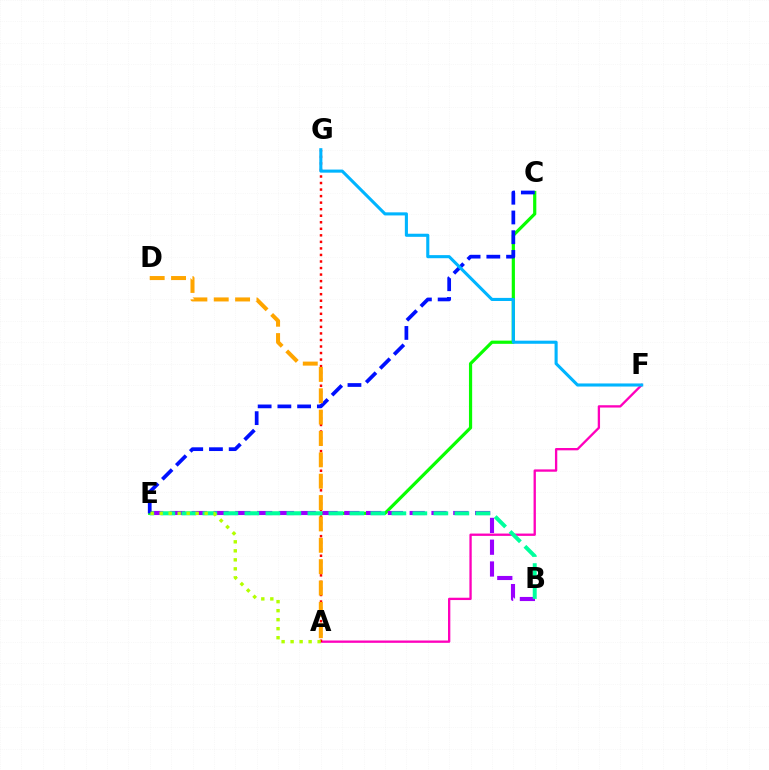{('C', 'E'): [{'color': '#08ff00', 'line_style': 'solid', 'thickness': 2.3}, {'color': '#0010ff', 'line_style': 'dashed', 'thickness': 2.68}], ('A', 'F'): [{'color': '#ff00bd', 'line_style': 'solid', 'thickness': 1.67}], ('A', 'G'): [{'color': '#ff0000', 'line_style': 'dotted', 'thickness': 1.78}], ('B', 'E'): [{'color': '#9b00ff', 'line_style': 'dashed', 'thickness': 2.96}, {'color': '#00ff9d', 'line_style': 'dashed', 'thickness': 2.85}], ('F', 'G'): [{'color': '#00b5ff', 'line_style': 'solid', 'thickness': 2.23}], ('A', 'D'): [{'color': '#ffa500', 'line_style': 'dashed', 'thickness': 2.9}], ('A', 'E'): [{'color': '#b3ff00', 'line_style': 'dotted', 'thickness': 2.45}]}